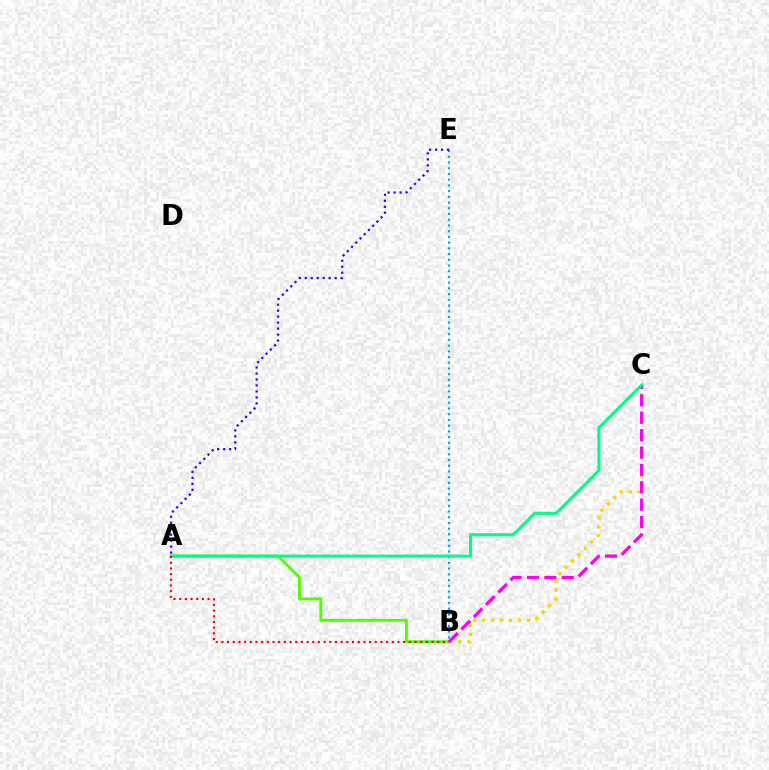{('B', 'C'): [{'color': '#ffd500', 'line_style': 'dotted', 'thickness': 2.45}, {'color': '#ff00ed', 'line_style': 'dashed', 'thickness': 2.36}], ('B', 'E'): [{'color': '#009eff', 'line_style': 'dotted', 'thickness': 1.55}], ('A', 'B'): [{'color': '#4fff00', 'line_style': 'solid', 'thickness': 2.07}, {'color': '#ff0000', 'line_style': 'dotted', 'thickness': 1.54}], ('A', 'E'): [{'color': '#3700ff', 'line_style': 'dotted', 'thickness': 1.62}], ('A', 'C'): [{'color': '#00ff86', 'line_style': 'solid', 'thickness': 2.22}]}